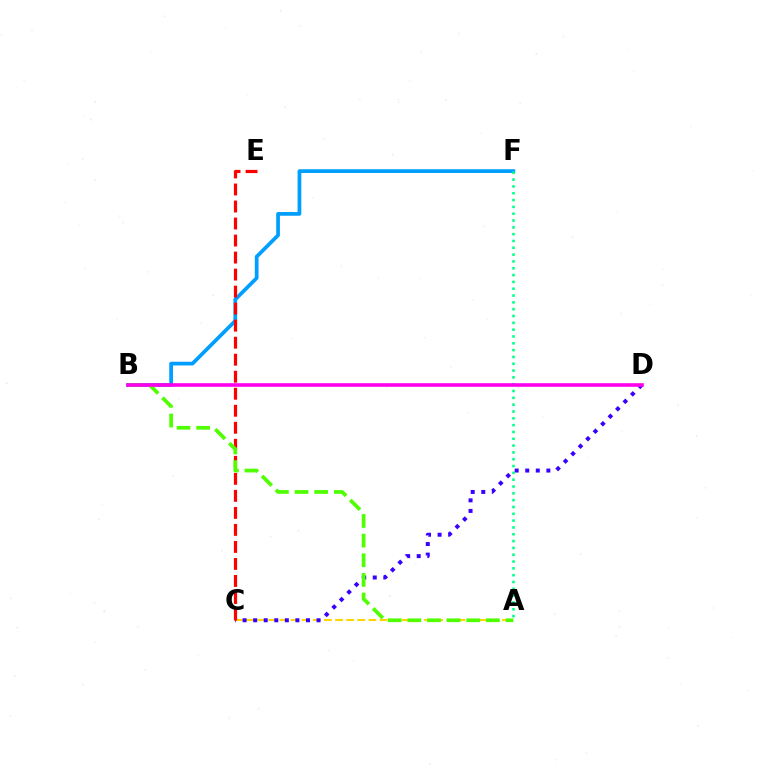{('B', 'F'): [{'color': '#009eff', 'line_style': 'solid', 'thickness': 2.67}], ('A', 'C'): [{'color': '#ffd500', 'line_style': 'dashed', 'thickness': 1.51}], ('C', 'D'): [{'color': '#3700ff', 'line_style': 'dotted', 'thickness': 2.87}], ('C', 'E'): [{'color': '#ff0000', 'line_style': 'dashed', 'thickness': 2.31}], ('A', 'B'): [{'color': '#4fff00', 'line_style': 'dashed', 'thickness': 2.67}], ('A', 'F'): [{'color': '#00ff86', 'line_style': 'dotted', 'thickness': 1.85}], ('B', 'D'): [{'color': '#ff00ed', 'line_style': 'solid', 'thickness': 2.61}]}